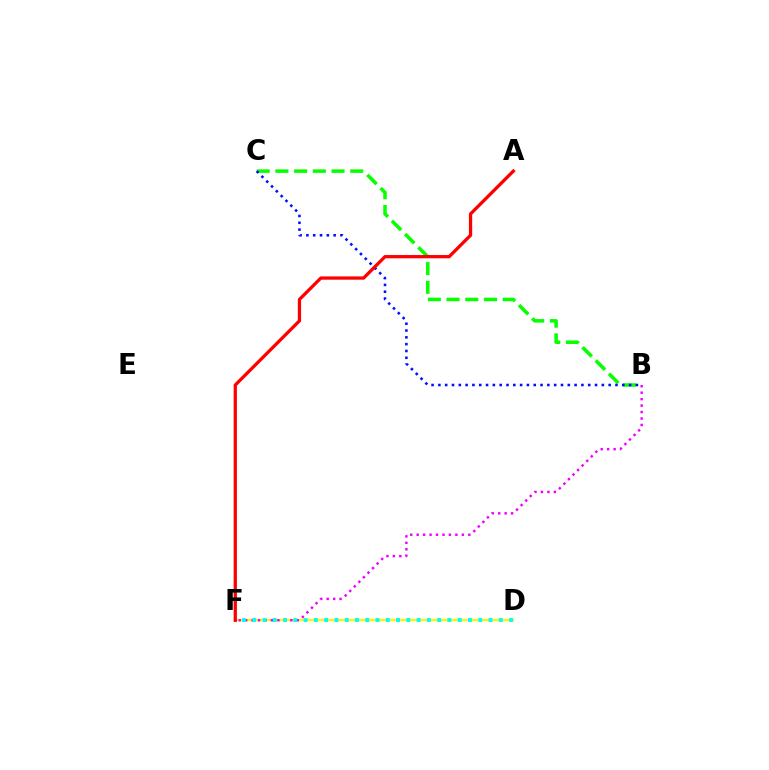{('B', 'C'): [{'color': '#08ff00', 'line_style': 'dashed', 'thickness': 2.54}, {'color': '#0010ff', 'line_style': 'dotted', 'thickness': 1.85}], ('D', 'F'): [{'color': '#fcf500', 'line_style': 'solid', 'thickness': 1.59}, {'color': '#00fff6', 'line_style': 'dotted', 'thickness': 2.79}], ('B', 'F'): [{'color': '#ee00ff', 'line_style': 'dotted', 'thickness': 1.75}], ('A', 'F'): [{'color': '#ff0000', 'line_style': 'solid', 'thickness': 2.36}]}